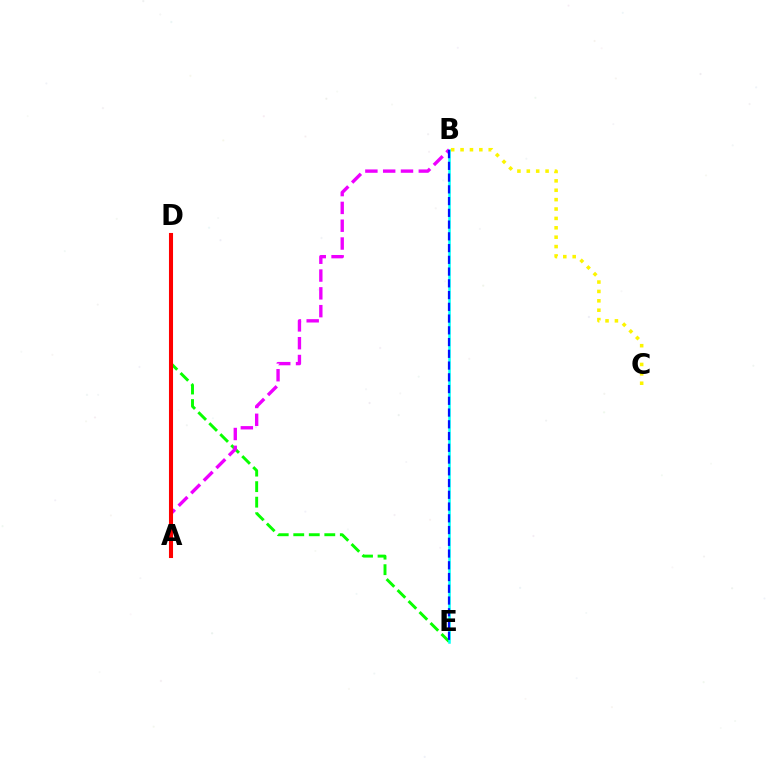{('D', 'E'): [{'color': '#08ff00', 'line_style': 'dashed', 'thickness': 2.11}], ('B', 'C'): [{'color': '#fcf500', 'line_style': 'dotted', 'thickness': 2.55}], ('B', 'E'): [{'color': '#00fff6', 'line_style': 'solid', 'thickness': 1.8}, {'color': '#0010ff', 'line_style': 'dashed', 'thickness': 1.6}], ('A', 'B'): [{'color': '#ee00ff', 'line_style': 'dashed', 'thickness': 2.42}], ('A', 'D'): [{'color': '#ff0000', 'line_style': 'solid', 'thickness': 2.93}]}